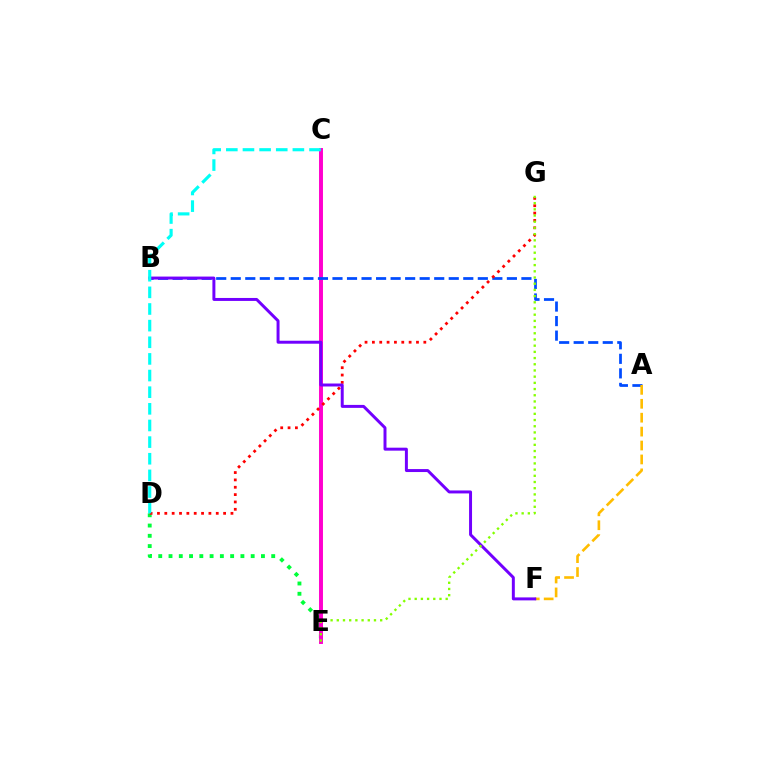{('D', 'E'): [{'color': '#00ff39', 'line_style': 'dotted', 'thickness': 2.79}], ('C', 'E'): [{'color': '#ff00cf', 'line_style': 'solid', 'thickness': 2.84}], ('A', 'B'): [{'color': '#004bff', 'line_style': 'dashed', 'thickness': 1.97}], ('A', 'F'): [{'color': '#ffbd00', 'line_style': 'dashed', 'thickness': 1.89}], ('D', 'G'): [{'color': '#ff0000', 'line_style': 'dotted', 'thickness': 2.0}], ('B', 'F'): [{'color': '#7200ff', 'line_style': 'solid', 'thickness': 2.14}], ('C', 'D'): [{'color': '#00fff6', 'line_style': 'dashed', 'thickness': 2.26}], ('E', 'G'): [{'color': '#84ff00', 'line_style': 'dotted', 'thickness': 1.68}]}